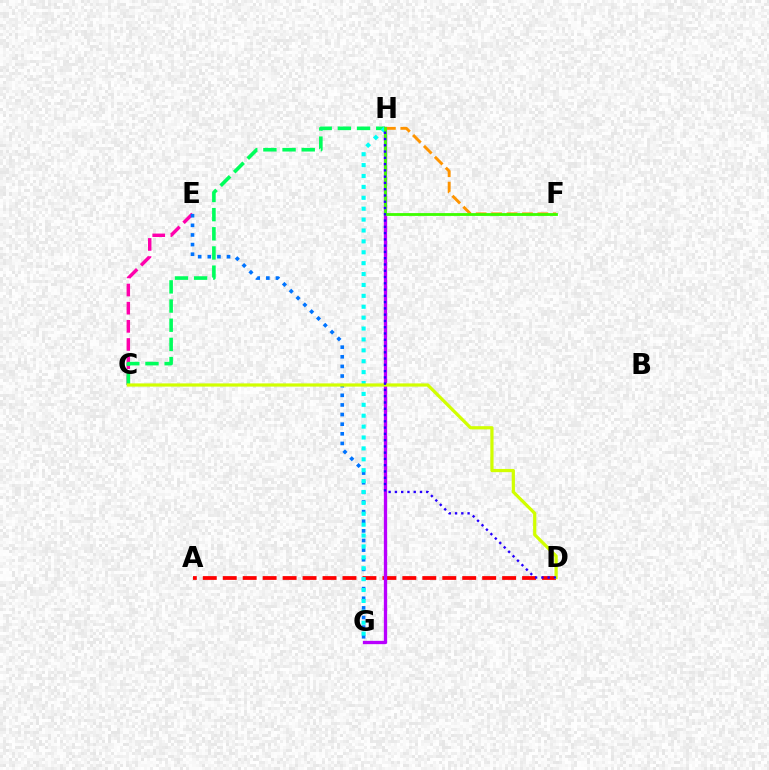{('A', 'D'): [{'color': '#ff0000', 'line_style': 'dashed', 'thickness': 2.71}], ('C', 'E'): [{'color': '#ff00ac', 'line_style': 'dashed', 'thickness': 2.47}], ('G', 'H'): [{'color': '#b900ff', 'line_style': 'solid', 'thickness': 2.38}, {'color': '#00fff6', 'line_style': 'dotted', 'thickness': 2.96}], ('C', 'H'): [{'color': '#00ff5c', 'line_style': 'dashed', 'thickness': 2.6}], ('E', 'G'): [{'color': '#0074ff', 'line_style': 'dotted', 'thickness': 2.62}], ('C', 'D'): [{'color': '#d1ff00', 'line_style': 'solid', 'thickness': 2.31}], ('F', 'H'): [{'color': '#ff9400', 'line_style': 'dashed', 'thickness': 2.09}, {'color': '#3dff00', 'line_style': 'solid', 'thickness': 2.02}], ('D', 'H'): [{'color': '#2500ff', 'line_style': 'dotted', 'thickness': 1.7}]}